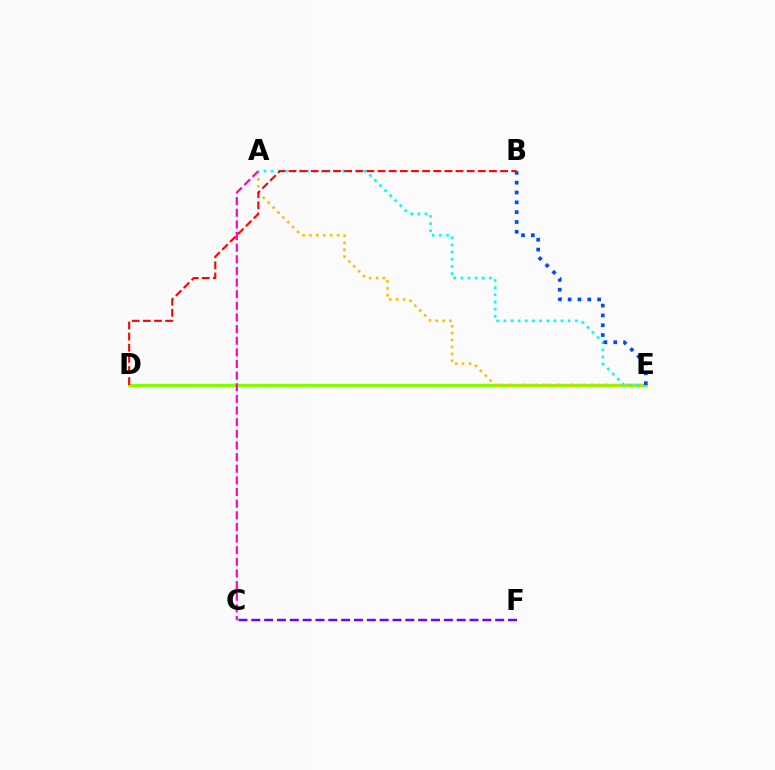{('D', 'E'): [{'color': '#00ff39', 'line_style': 'dashed', 'thickness': 1.62}, {'color': '#84ff00', 'line_style': 'solid', 'thickness': 2.14}], ('A', 'E'): [{'color': '#ffbd00', 'line_style': 'dotted', 'thickness': 1.88}, {'color': '#00fff6', 'line_style': 'dotted', 'thickness': 1.94}], ('A', 'C'): [{'color': '#ff00cf', 'line_style': 'dashed', 'thickness': 1.58}], ('B', 'E'): [{'color': '#004bff', 'line_style': 'dotted', 'thickness': 2.67}], ('B', 'D'): [{'color': '#ff0000', 'line_style': 'dashed', 'thickness': 1.51}], ('C', 'F'): [{'color': '#7200ff', 'line_style': 'dashed', 'thickness': 1.74}]}